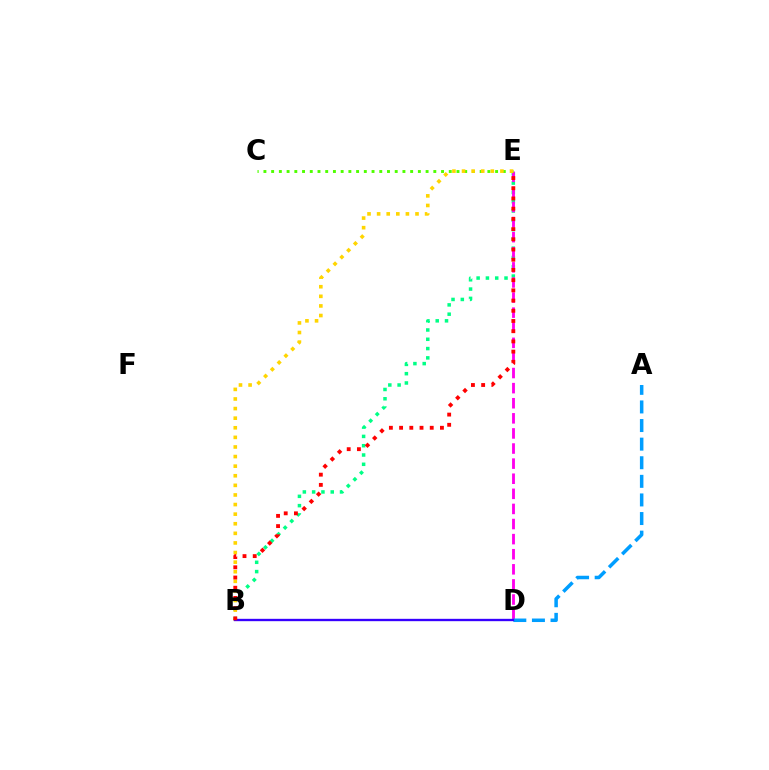{('B', 'E'): [{'color': '#00ff86', 'line_style': 'dotted', 'thickness': 2.53}, {'color': '#ffd500', 'line_style': 'dotted', 'thickness': 2.61}, {'color': '#ff0000', 'line_style': 'dotted', 'thickness': 2.77}], ('D', 'E'): [{'color': '#ff00ed', 'line_style': 'dashed', 'thickness': 2.05}], ('A', 'D'): [{'color': '#009eff', 'line_style': 'dashed', 'thickness': 2.53}], ('C', 'E'): [{'color': '#4fff00', 'line_style': 'dotted', 'thickness': 2.1}], ('B', 'D'): [{'color': '#3700ff', 'line_style': 'solid', 'thickness': 1.69}]}